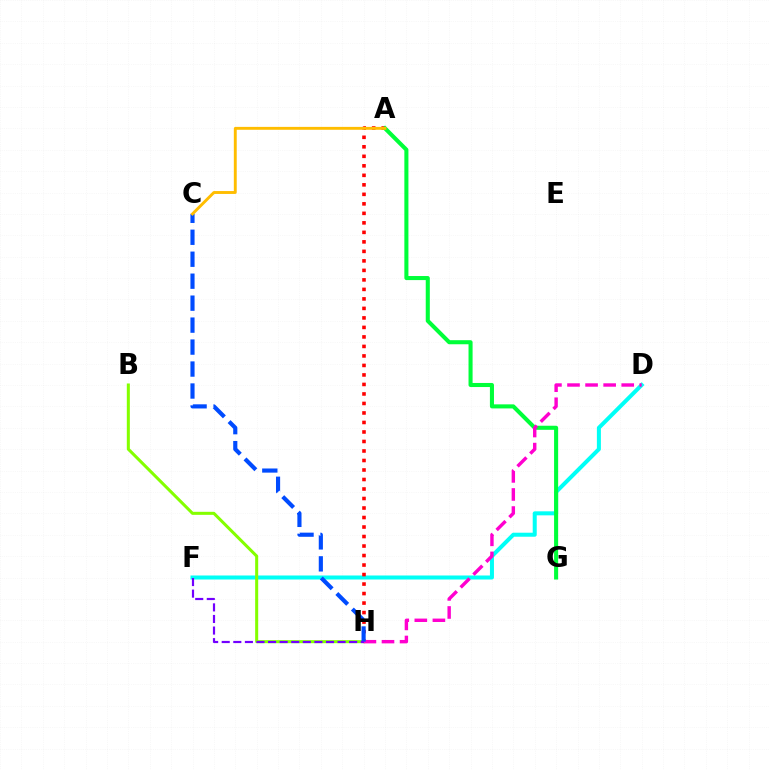{('D', 'F'): [{'color': '#00fff6', 'line_style': 'solid', 'thickness': 2.89}], ('A', 'H'): [{'color': '#ff0000', 'line_style': 'dotted', 'thickness': 2.58}], ('B', 'H'): [{'color': '#84ff00', 'line_style': 'solid', 'thickness': 2.19}], ('A', 'G'): [{'color': '#00ff39', 'line_style': 'solid', 'thickness': 2.93}], ('D', 'H'): [{'color': '#ff00cf', 'line_style': 'dashed', 'thickness': 2.46}], ('C', 'H'): [{'color': '#004bff', 'line_style': 'dashed', 'thickness': 2.98}], ('A', 'C'): [{'color': '#ffbd00', 'line_style': 'solid', 'thickness': 2.09}], ('F', 'H'): [{'color': '#7200ff', 'line_style': 'dashed', 'thickness': 1.57}]}